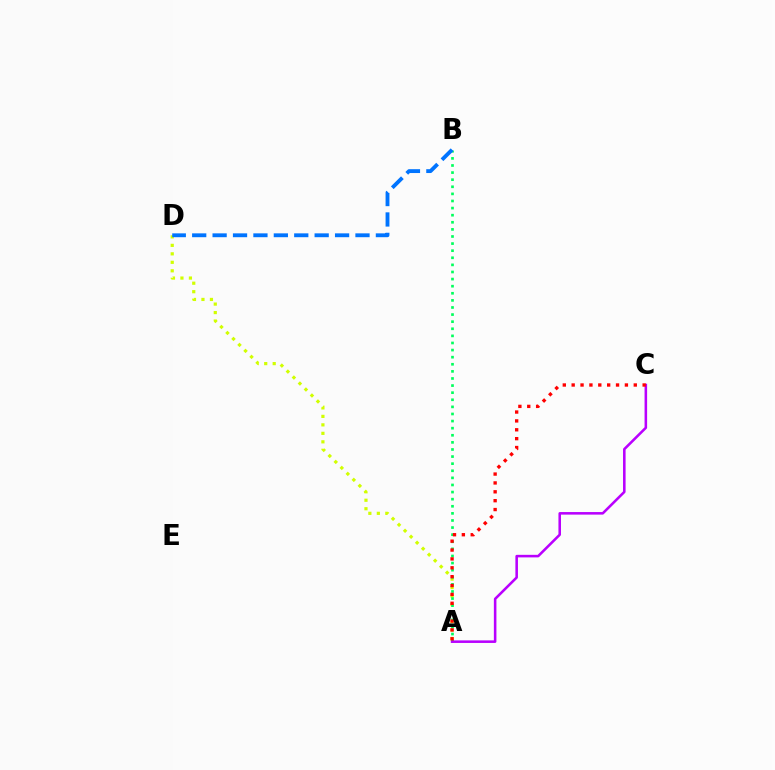{('A', 'D'): [{'color': '#d1ff00', 'line_style': 'dotted', 'thickness': 2.3}], ('A', 'B'): [{'color': '#00ff5c', 'line_style': 'dotted', 'thickness': 1.93}], ('A', 'C'): [{'color': '#b900ff', 'line_style': 'solid', 'thickness': 1.84}, {'color': '#ff0000', 'line_style': 'dotted', 'thickness': 2.41}], ('B', 'D'): [{'color': '#0074ff', 'line_style': 'dashed', 'thickness': 2.77}]}